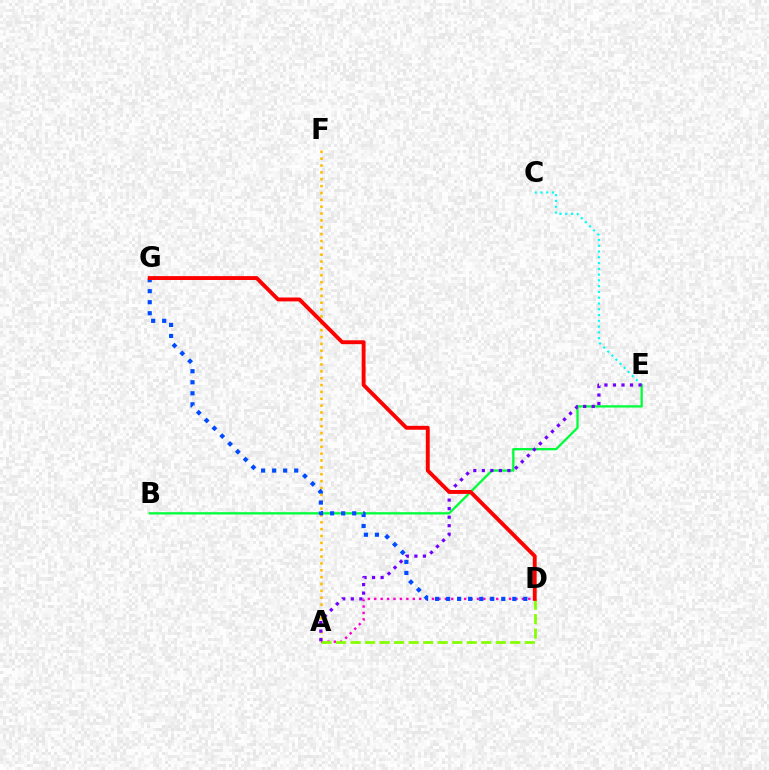{('A', 'D'): [{'color': '#ff00cf', 'line_style': 'dotted', 'thickness': 1.74}, {'color': '#84ff00', 'line_style': 'dashed', 'thickness': 1.97}], ('A', 'F'): [{'color': '#ffbd00', 'line_style': 'dotted', 'thickness': 1.86}], ('C', 'E'): [{'color': '#00fff6', 'line_style': 'dotted', 'thickness': 1.57}], ('B', 'E'): [{'color': '#00ff39', 'line_style': 'solid', 'thickness': 1.64}], ('D', 'G'): [{'color': '#004bff', 'line_style': 'dotted', 'thickness': 3.0}, {'color': '#ff0000', 'line_style': 'solid', 'thickness': 2.8}], ('A', 'E'): [{'color': '#7200ff', 'line_style': 'dotted', 'thickness': 2.32}]}